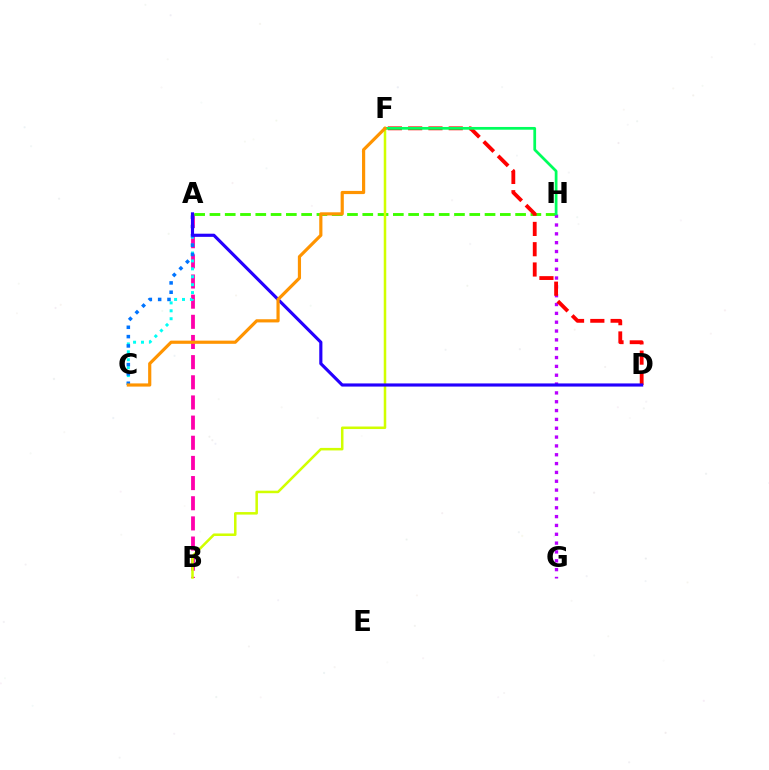{('A', 'B'): [{'color': '#ff00ac', 'line_style': 'dashed', 'thickness': 2.74}], ('A', 'H'): [{'color': '#3dff00', 'line_style': 'dashed', 'thickness': 2.08}], ('G', 'H'): [{'color': '#b900ff', 'line_style': 'dotted', 'thickness': 2.4}], ('D', 'F'): [{'color': '#ff0000', 'line_style': 'dashed', 'thickness': 2.76}], ('B', 'F'): [{'color': '#d1ff00', 'line_style': 'solid', 'thickness': 1.82}], ('A', 'C'): [{'color': '#00fff6', 'line_style': 'dotted', 'thickness': 2.15}, {'color': '#0074ff', 'line_style': 'dotted', 'thickness': 2.53}], ('A', 'D'): [{'color': '#2500ff', 'line_style': 'solid', 'thickness': 2.27}], ('F', 'H'): [{'color': '#00ff5c', 'line_style': 'solid', 'thickness': 1.97}], ('C', 'F'): [{'color': '#ff9400', 'line_style': 'solid', 'thickness': 2.29}]}